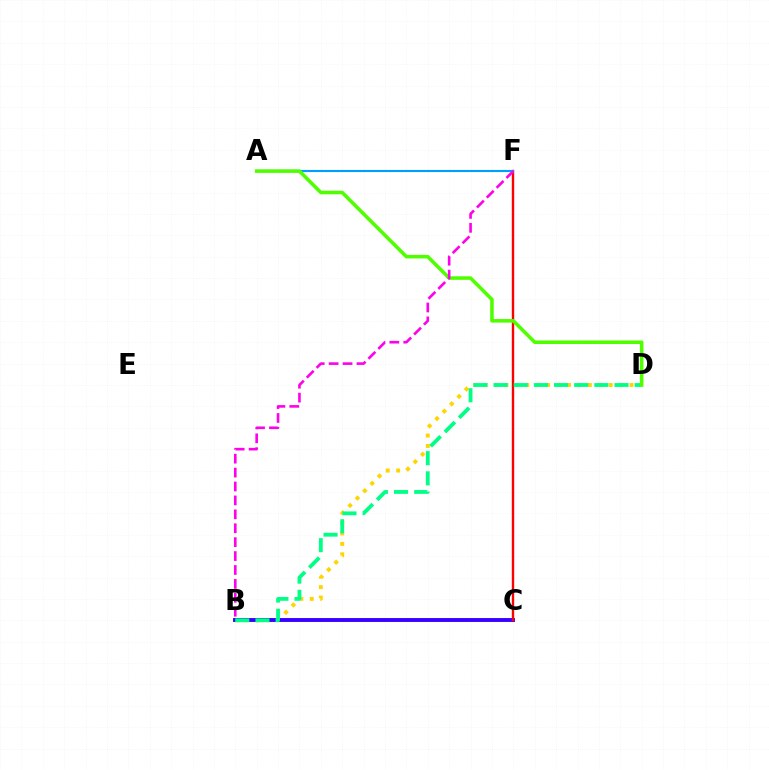{('B', 'D'): [{'color': '#ffd500', 'line_style': 'dotted', 'thickness': 2.83}, {'color': '#00ff86', 'line_style': 'dashed', 'thickness': 2.74}], ('B', 'C'): [{'color': '#3700ff', 'line_style': 'solid', 'thickness': 2.81}], ('C', 'F'): [{'color': '#ff0000', 'line_style': 'solid', 'thickness': 1.71}], ('A', 'F'): [{'color': '#009eff', 'line_style': 'solid', 'thickness': 1.54}], ('A', 'D'): [{'color': '#4fff00', 'line_style': 'solid', 'thickness': 2.56}], ('B', 'F'): [{'color': '#ff00ed', 'line_style': 'dashed', 'thickness': 1.89}]}